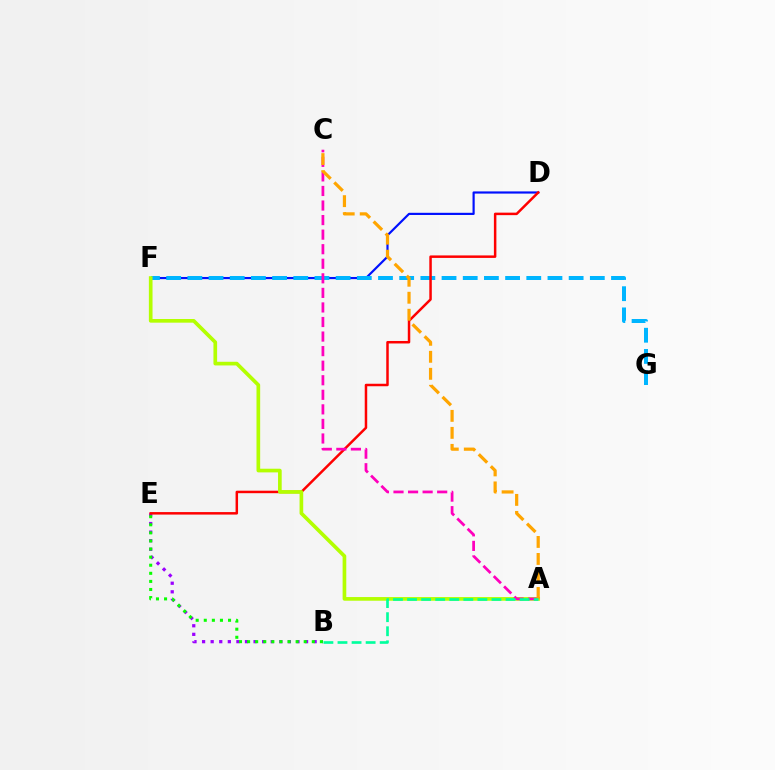{('B', 'E'): [{'color': '#9b00ff', 'line_style': 'dotted', 'thickness': 2.33}, {'color': '#08ff00', 'line_style': 'dotted', 'thickness': 2.2}], ('D', 'F'): [{'color': '#0010ff', 'line_style': 'solid', 'thickness': 1.57}], ('F', 'G'): [{'color': '#00b5ff', 'line_style': 'dashed', 'thickness': 2.88}], ('D', 'E'): [{'color': '#ff0000', 'line_style': 'solid', 'thickness': 1.79}], ('A', 'F'): [{'color': '#b3ff00', 'line_style': 'solid', 'thickness': 2.64}], ('A', 'C'): [{'color': '#ff00bd', 'line_style': 'dashed', 'thickness': 1.98}, {'color': '#ffa500', 'line_style': 'dashed', 'thickness': 2.31}], ('A', 'B'): [{'color': '#00ff9d', 'line_style': 'dashed', 'thickness': 1.91}]}